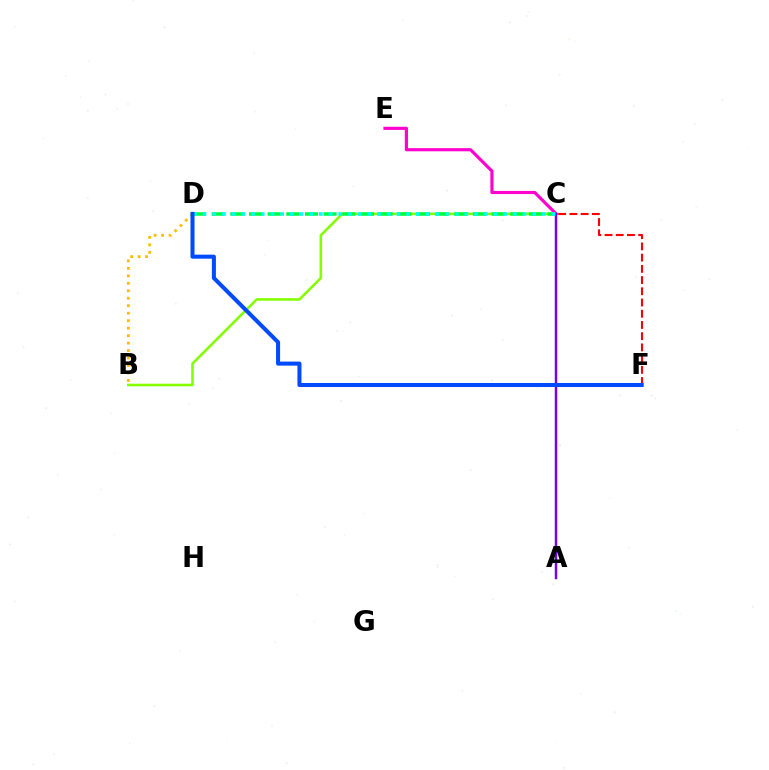{('B', 'C'): [{'color': '#84ff00', 'line_style': 'solid', 'thickness': 1.86}], ('C', 'F'): [{'color': '#ff0000', 'line_style': 'dashed', 'thickness': 1.52}], ('C', 'D'): [{'color': '#00ff39', 'line_style': 'dashed', 'thickness': 2.53}, {'color': '#00fff6', 'line_style': 'dotted', 'thickness': 2.63}], ('C', 'E'): [{'color': '#ff00cf', 'line_style': 'solid', 'thickness': 2.27}], ('A', 'C'): [{'color': '#7200ff', 'line_style': 'solid', 'thickness': 1.76}], ('B', 'D'): [{'color': '#ffbd00', 'line_style': 'dotted', 'thickness': 2.03}], ('D', 'F'): [{'color': '#004bff', 'line_style': 'solid', 'thickness': 2.9}]}